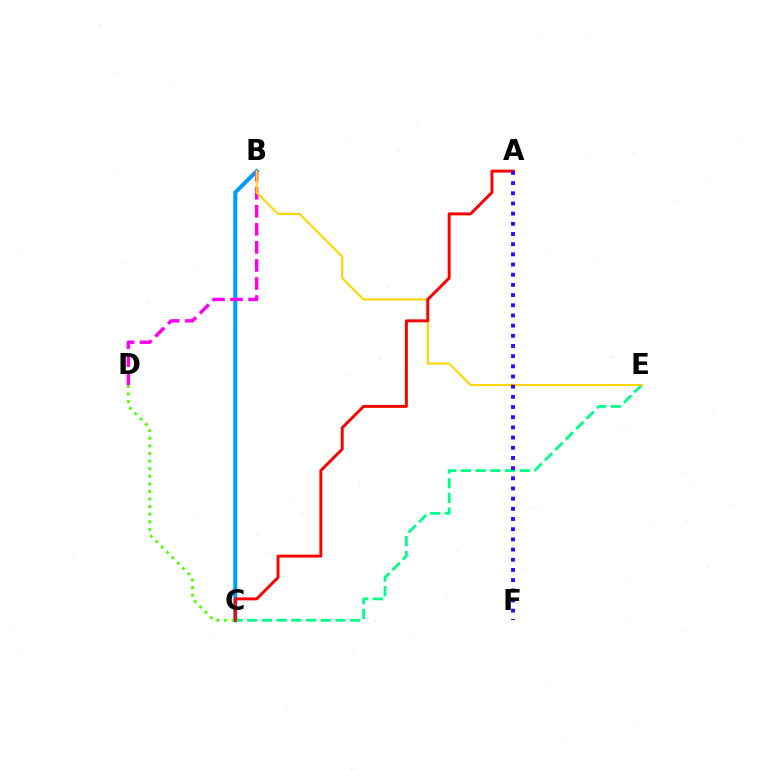{('B', 'C'): [{'color': '#009eff', 'line_style': 'solid', 'thickness': 2.88}], ('C', 'D'): [{'color': '#4fff00', 'line_style': 'dotted', 'thickness': 2.06}], ('C', 'E'): [{'color': '#00ff86', 'line_style': 'dashed', 'thickness': 2.0}], ('B', 'D'): [{'color': '#ff00ed', 'line_style': 'dashed', 'thickness': 2.45}], ('B', 'E'): [{'color': '#ffd500', 'line_style': 'solid', 'thickness': 1.51}], ('A', 'C'): [{'color': '#ff0000', 'line_style': 'solid', 'thickness': 2.1}], ('A', 'F'): [{'color': '#3700ff', 'line_style': 'dotted', 'thickness': 2.77}]}